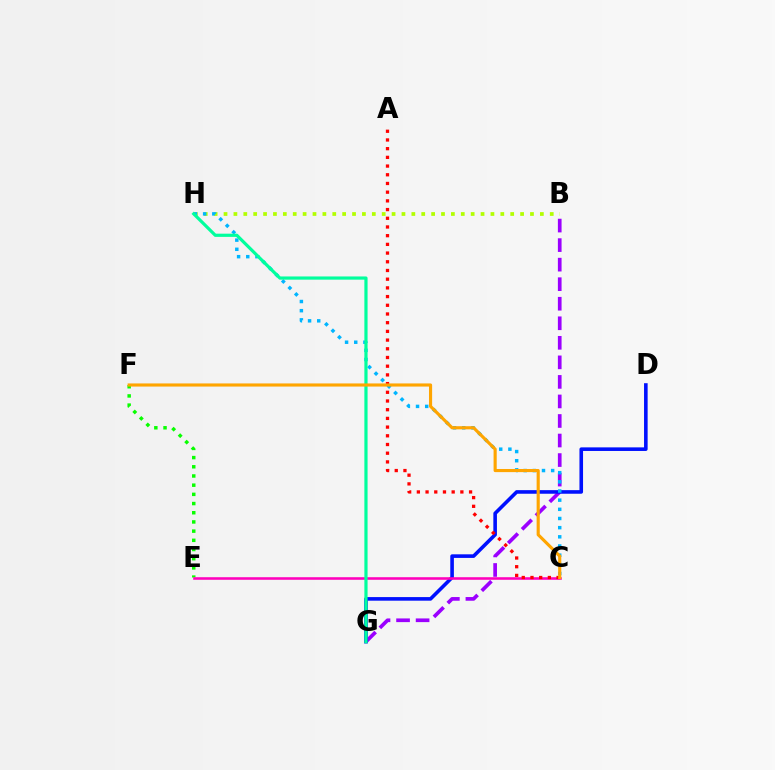{('B', 'G'): [{'color': '#9b00ff', 'line_style': 'dashed', 'thickness': 2.65}], ('D', 'G'): [{'color': '#0010ff', 'line_style': 'solid', 'thickness': 2.59}], ('B', 'H'): [{'color': '#b3ff00', 'line_style': 'dotted', 'thickness': 2.69}], ('E', 'F'): [{'color': '#08ff00', 'line_style': 'dotted', 'thickness': 2.5}], ('C', 'E'): [{'color': '#ff00bd', 'line_style': 'solid', 'thickness': 1.85}], ('C', 'H'): [{'color': '#00b5ff', 'line_style': 'dotted', 'thickness': 2.49}], ('G', 'H'): [{'color': '#00ff9d', 'line_style': 'solid', 'thickness': 2.3}], ('A', 'C'): [{'color': '#ff0000', 'line_style': 'dotted', 'thickness': 2.36}], ('C', 'F'): [{'color': '#ffa500', 'line_style': 'solid', 'thickness': 2.26}]}